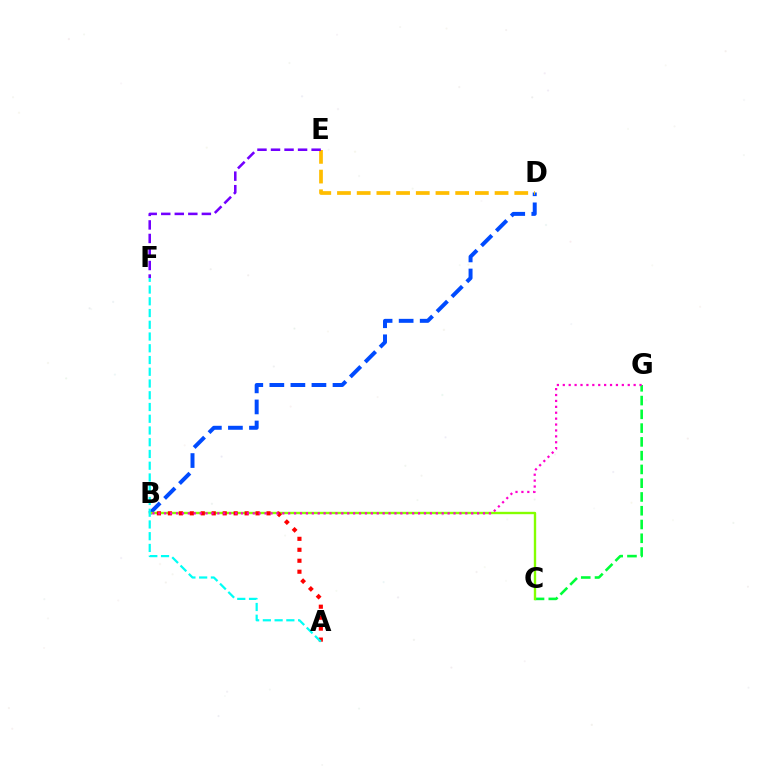{('C', 'G'): [{'color': '#00ff39', 'line_style': 'dashed', 'thickness': 1.87}], ('B', 'D'): [{'color': '#004bff', 'line_style': 'dashed', 'thickness': 2.86}], ('B', 'C'): [{'color': '#84ff00', 'line_style': 'solid', 'thickness': 1.71}], ('A', 'B'): [{'color': '#ff0000', 'line_style': 'dotted', 'thickness': 2.98}], ('D', 'E'): [{'color': '#ffbd00', 'line_style': 'dashed', 'thickness': 2.68}], ('B', 'G'): [{'color': '#ff00cf', 'line_style': 'dotted', 'thickness': 1.6}], ('A', 'F'): [{'color': '#00fff6', 'line_style': 'dashed', 'thickness': 1.6}], ('E', 'F'): [{'color': '#7200ff', 'line_style': 'dashed', 'thickness': 1.84}]}